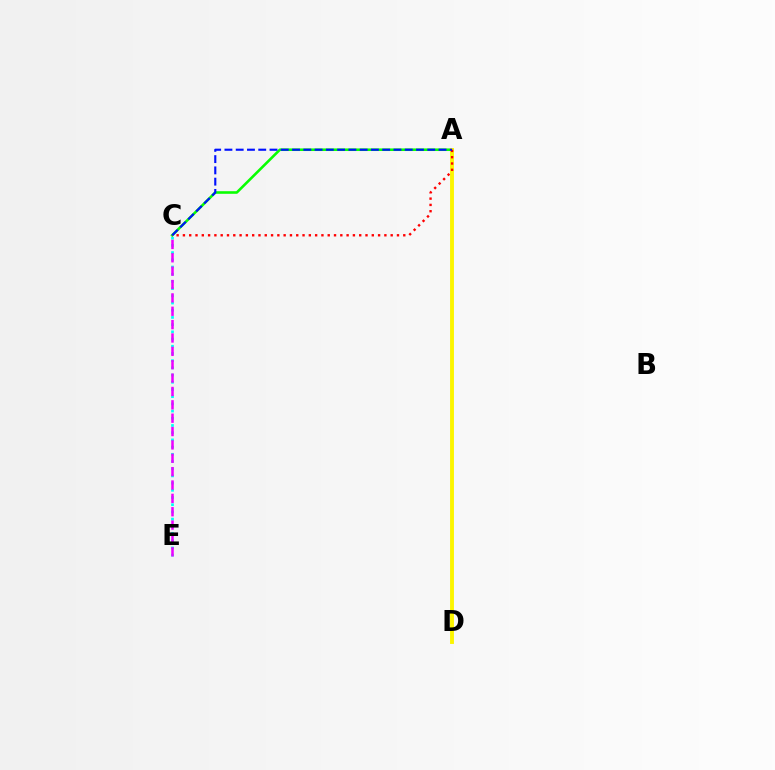{('C', 'E'): [{'color': '#00fff6', 'line_style': 'dotted', 'thickness': 1.96}, {'color': '#ee00ff', 'line_style': 'dashed', 'thickness': 1.82}], ('A', 'C'): [{'color': '#08ff00', 'line_style': 'solid', 'thickness': 1.87}, {'color': '#ff0000', 'line_style': 'dotted', 'thickness': 1.71}, {'color': '#0010ff', 'line_style': 'dashed', 'thickness': 1.53}], ('A', 'D'): [{'color': '#fcf500', 'line_style': 'solid', 'thickness': 2.79}]}